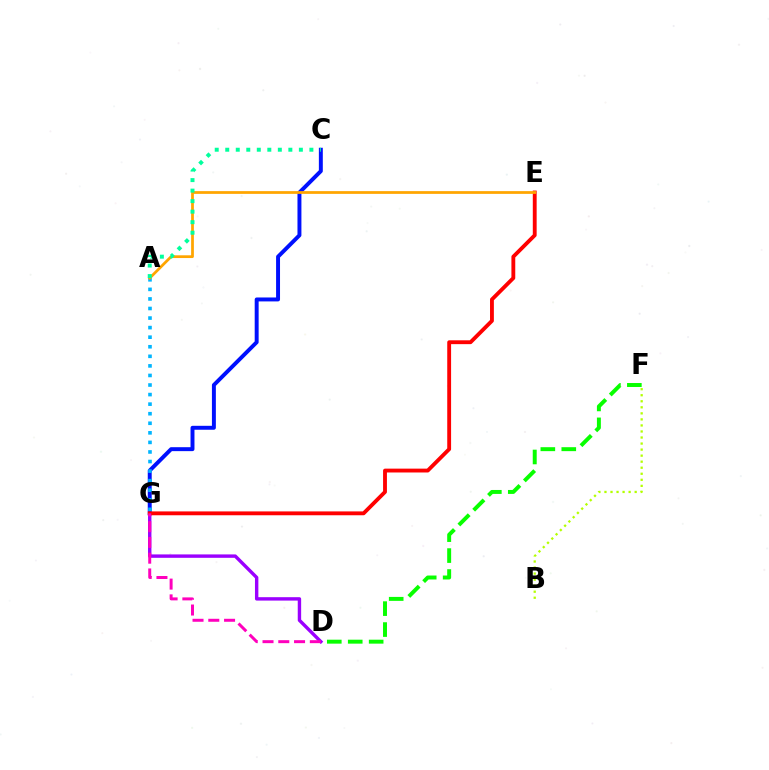{('C', 'G'): [{'color': '#0010ff', 'line_style': 'solid', 'thickness': 2.84}], ('D', 'G'): [{'color': '#9b00ff', 'line_style': 'solid', 'thickness': 2.45}, {'color': '#ff00bd', 'line_style': 'dashed', 'thickness': 2.14}], ('D', 'F'): [{'color': '#08ff00', 'line_style': 'dashed', 'thickness': 2.84}], ('A', 'G'): [{'color': '#00b5ff', 'line_style': 'dotted', 'thickness': 2.6}], ('B', 'F'): [{'color': '#b3ff00', 'line_style': 'dotted', 'thickness': 1.64}], ('E', 'G'): [{'color': '#ff0000', 'line_style': 'solid', 'thickness': 2.77}], ('A', 'E'): [{'color': '#ffa500', 'line_style': 'solid', 'thickness': 1.98}], ('A', 'C'): [{'color': '#00ff9d', 'line_style': 'dotted', 'thickness': 2.86}]}